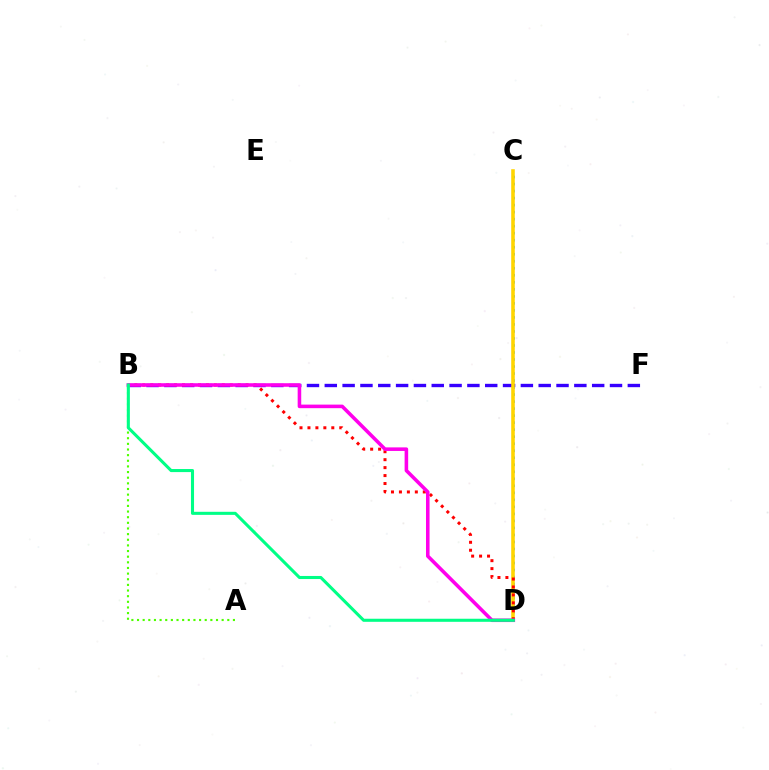{('C', 'D'): [{'color': '#009eff', 'line_style': 'dotted', 'thickness': 1.91}, {'color': '#ffd500', 'line_style': 'solid', 'thickness': 2.58}], ('B', 'F'): [{'color': '#3700ff', 'line_style': 'dashed', 'thickness': 2.42}], ('A', 'B'): [{'color': '#4fff00', 'line_style': 'dotted', 'thickness': 1.53}], ('B', 'D'): [{'color': '#ff0000', 'line_style': 'dotted', 'thickness': 2.16}, {'color': '#ff00ed', 'line_style': 'solid', 'thickness': 2.57}, {'color': '#00ff86', 'line_style': 'solid', 'thickness': 2.21}]}